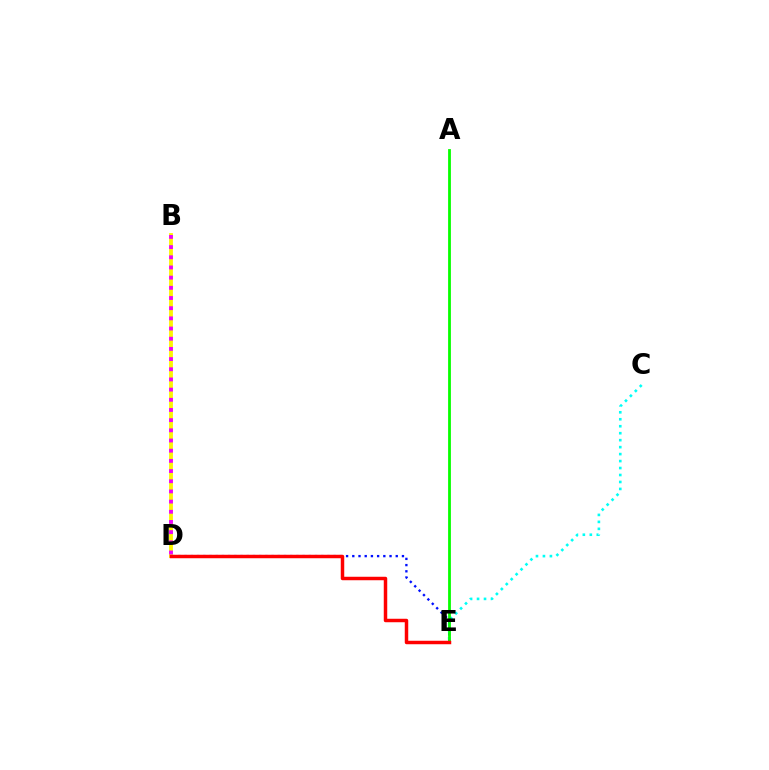{('D', 'E'): [{'color': '#0010ff', 'line_style': 'dotted', 'thickness': 1.69}, {'color': '#ff0000', 'line_style': 'solid', 'thickness': 2.5}], ('C', 'E'): [{'color': '#00fff6', 'line_style': 'dotted', 'thickness': 1.89}], ('A', 'E'): [{'color': '#08ff00', 'line_style': 'solid', 'thickness': 2.02}], ('B', 'D'): [{'color': '#fcf500', 'line_style': 'solid', 'thickness': 2.74}, {'color': '#ee00ff', 'line_style': 'dotted', 'thickness': 2.77}]}